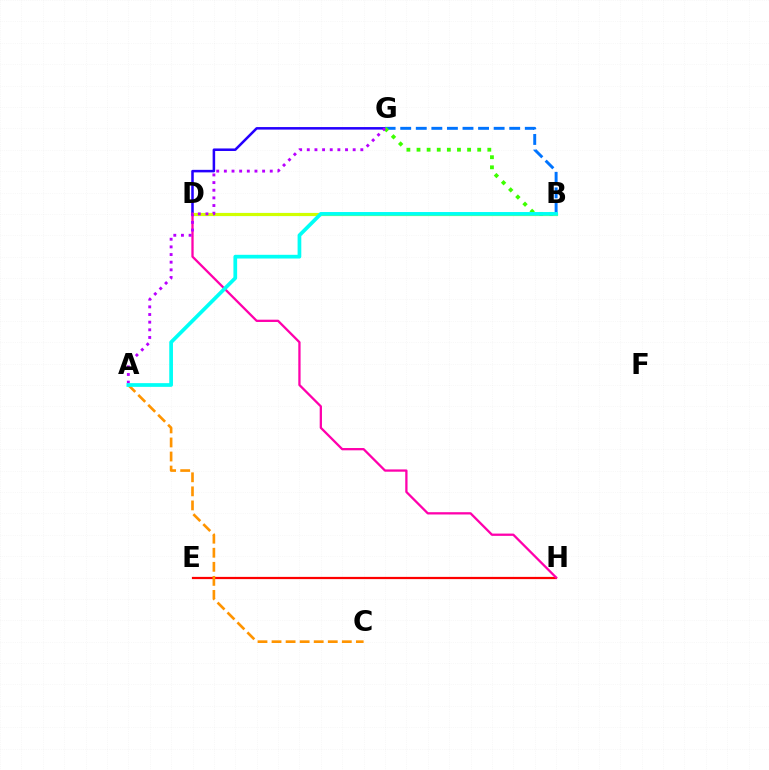{('D', 'G'): [{'color': '#2500ff', 'line_style': 'solid', 'thickness': 1.83}], ('B', 'G'): [{'color': '#0074ff', 'line_style': 'dashed', 'thickness': 2.12}, {'color': '#3dff00', 'line_style': 'dotted', 'thickness': 2.75}], ('E', 'H'): [{'color': '#ff0000', 'line_style': 'solid', 'thickness': 1.61}], ('A', 'C'): [{'color': '#ff9400', 'line_style': 'dashed', 'thickness': 1.91}], ('B', 'D'): [{'color': '#00ff5c', 'line_style': 'solid', 'thickness': 2.21}, {'color': '#d1ff00', 'line_style': 'solid', 'thickness': 2.21}], ('D', 'H'): [{'color': '#ff00ac', 'line_style': 'solid', 'thickness': 1.65}], ('A', 'G'): [{'color': '#b900ff', 'line_style': 'dotted', 'thickness': 2.08}], ('A', 'B'): [{'color': '#00fff6', 'line_style': 'solid', 'thickness': 2.67}]}